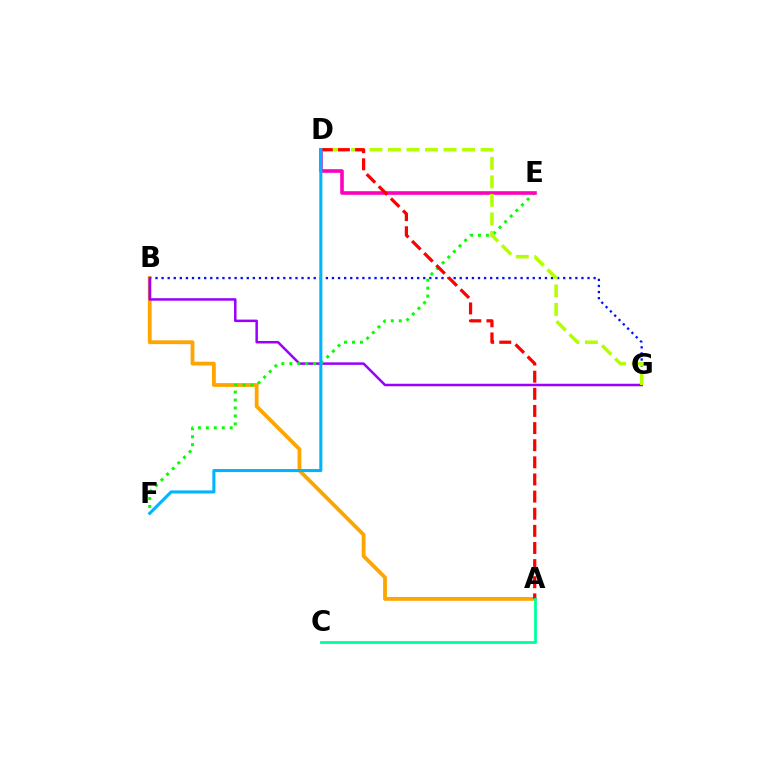{('B', 'G'): [{'color': '#0010ff', 'line_style': 'dotted', 'thickness': 1.65}, {'color': '#9b00ff', 'line_style': 'solid', 'thickness': 1.8}], ('A', 'B'): [{'color': '#ffa500', 'line_style': 'solid', 'thickness': 2.74}], ('E', 'F'): [{'color': '#08ff00', 'line_style': 'dotted', 'thickness': 2.16}], ('D', 'E'): [{'color': '#ff00bd', 'line_style': 'solid', 'thickness': 2.59}], ('D', 'G'): [{'color': '#b3ff00', 'line_style': 'dashed', 'thickness': 2.52}], ('A', 'D'): [{'color': '#ff0000', 'line_style': 'dashed', 'thickness': 2.33}], ('A', 'C'): [{'color': '#00ff9d', 'line_style': 'solid', 'thickness': 2.01}], ('D', 'F'): [{'color': '#00b5ff', 'line_style': 'solid', 'thickness': 2.21}]}